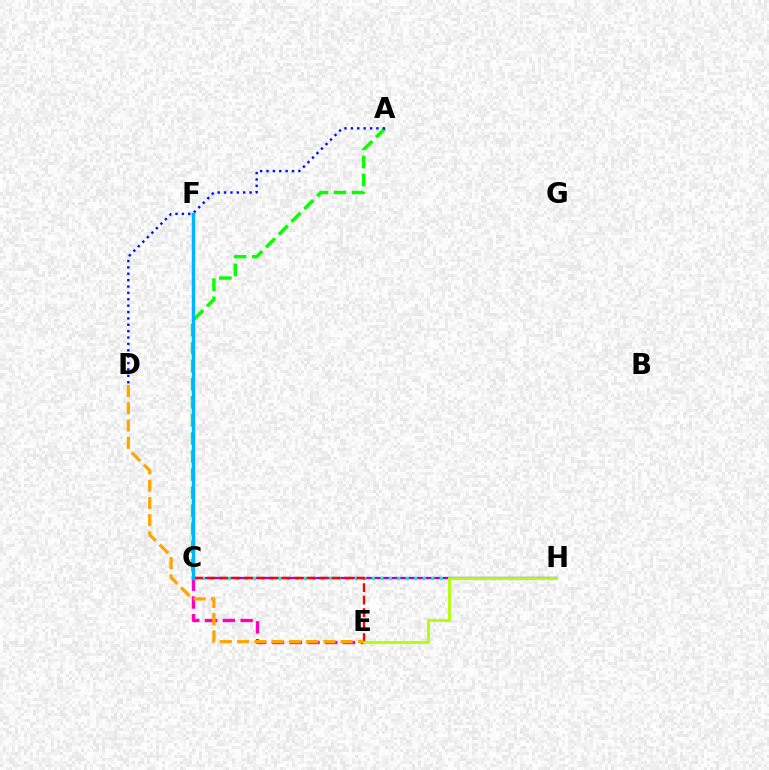{('C', 'H'): [{'color': '#9b00ff', 'line_style': 'solid', 'thickness': 1.63}, {'color': '#00ff9d', 'line_style': 'dotted', 'thickness': 2.31}], ('A', 'C'): [{'color': '#08ff00', 'line_style': 'dashed', 'thickness': 2.45}], ('A', 'D'): [{'color': '#0010ff', 'line_style': 'dotted', 'thickness': 1.73}], ('C', 'E'): [{'color': '#ff00bd', 'line_style': 'dashed', 'thickness': 2.42}, {'color': '#ff0000', 'line_style': 'dashed', 'thickness': 1.7}], ('C', 'F'): [{'color': '#00b5ff', 'line_style': 'solid', 'thickness': 2.49}], ('E', 'H'): [{'color': '#b3ff00', 'line_style': 'solid', 'thickness': 2.03}], ('D', 'E'): [{'color': '#ffa500', 'line_style': 'dashed', 'thickness': 2.34}]}